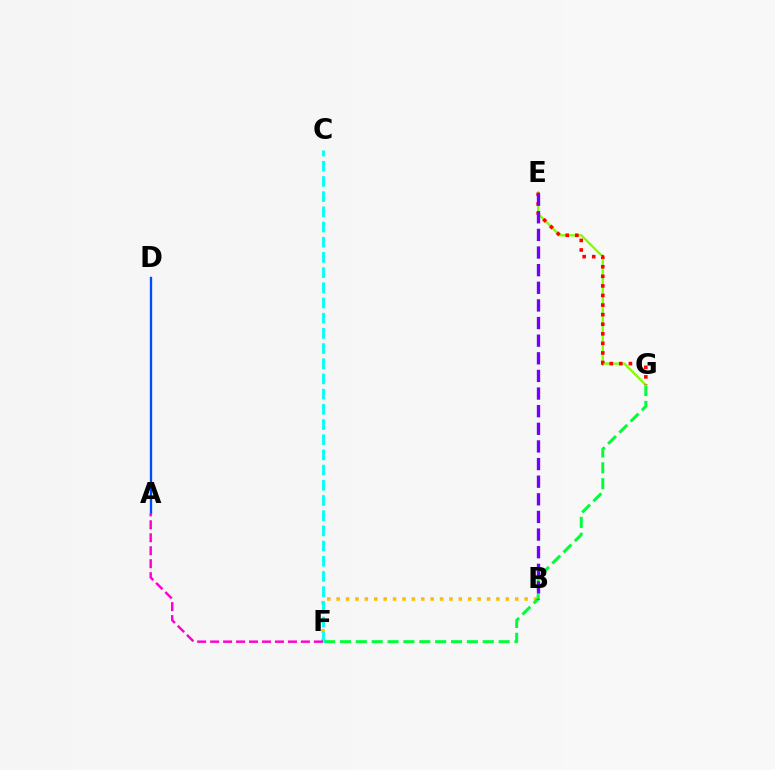{('B', 'F'): [{'color': '#ffbd00', 'line_style': 'dotted', 'thickness': 2.55}], ('A', 'D'): [{'color': '#004bff', 'line_style': 'solid', 'thickness': 1.67}], ('F', 'G'): [{'color': '#00ff39', 'line_style': 'dashed', 'thickness': 2.16}], ('E', 'G'): [{'color': '#84ff00', 'line_style': 'solid', 'thickness': 1.71}, {'color': '#ff0000', 'line_style': 'dotted', 'thickness': 2.6}], ('C', 'F'): [{'color': '#00fff6', 'line_style': 'dashed', 'thickness': 2.06}], ('A', 'F'): [{'color': '#ff00cf', 'line_style': 'dashed', 'thickness': 1.76}], ('B', 'E'): [{'color': '#7200ff', 'line_style': 'dashed', 'thickness': 2.39}]}